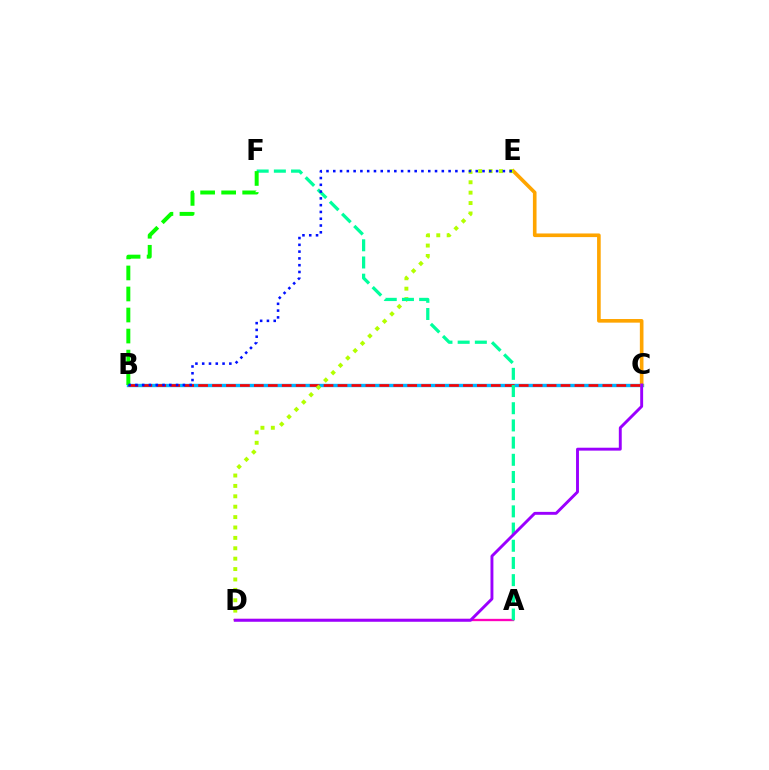{('B', 'C'): [{'color': '#00b5ff', 'line_style': 'solid', 'thickness': 2.42}, {'color': '#ff0000', 'line_style': 'dashed', 'thickness': 1.89}], ('A', 'D'): [{'color': '#ff00bd', 'line_style': 'solid', 'thickness': 1.68}], ('C', 'E'): [{'color': '#ffa500', 'line_style': 'solid', 'thickness': 2.61}], ('D', 'E'): [{'color': '#b3ff00', 'line_style': 'dotted', 'thickness': 2.82}], ('A', 'F'): [{'color': '#00ff9d', 'line_style': 'dashed', 'thickness': 2.34}], ('B', 'F'): [{'color': '#08ff00', 'line_style': 'dashed', 'thickness': 2.86}], ('C', 'D'): [{'color': '#9b00ff', 'line_style': 'solid', 'thickness': 2.09}], ('B', 'E'): [{'color': '#0010ff', 'line_style': 'dotted', 'thickness': 1.84}]}